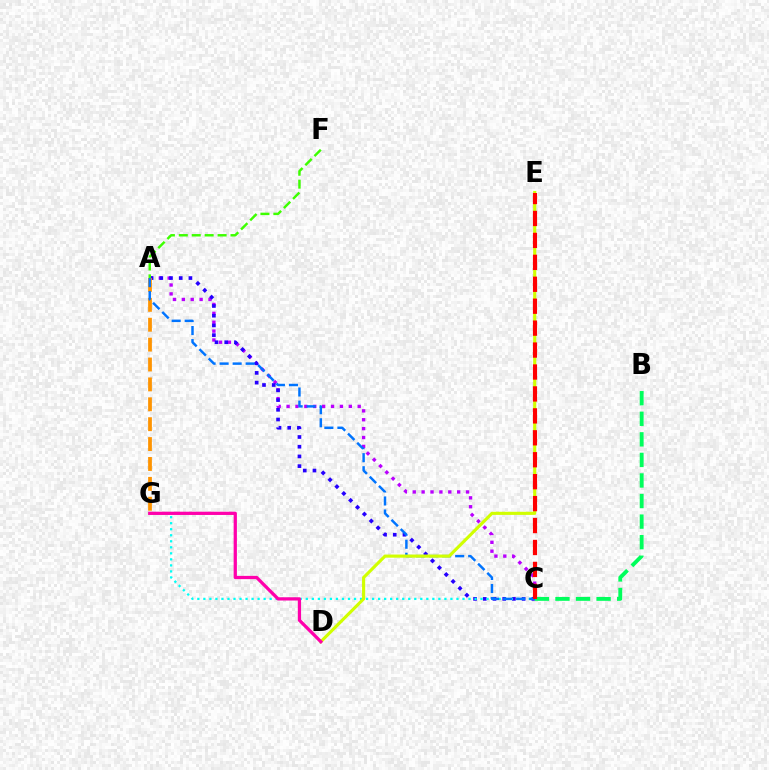{('A', 'C'): [{'color': '#b900ff', 'line_style': 'dotted', 'thickness': 2.41}, {'color': '#2500ff', 'line_style': 'dotted', 'thickness': 2.64}, {'color': '#0074ff', 'line_style': 'dashed', 'thickness': 1.77}], ('B', 'C'): [{'color': '#00ff5c', 'line_style': 'dashed', 'thickness': 2.79}], ('A', 'F'): [{'color': '#3dff00', 'line_style': 'dashed', 'thickness': 1.76}], ('C', 'G'): [{'color': '#00fff6', 'line_style': 'dotted', 'thickness': 1.64}], ('A', 'G'): [{'color': '#ff9400', 'line_style': 'dashed', 'thickness': 2.7}], ('D', 'E'): [{'color': '#d1ff00', 'line_style': 'solid', 'thickness': 2.25}], ('C', 'E'): [{'color': '#ff0000', 'line_style': 'dashed', 'thickness': 2.98}], ('D', 'G'): [{'color': '#ff00ac', 'line_style': 'solid', 'thickness': 2.34}]}